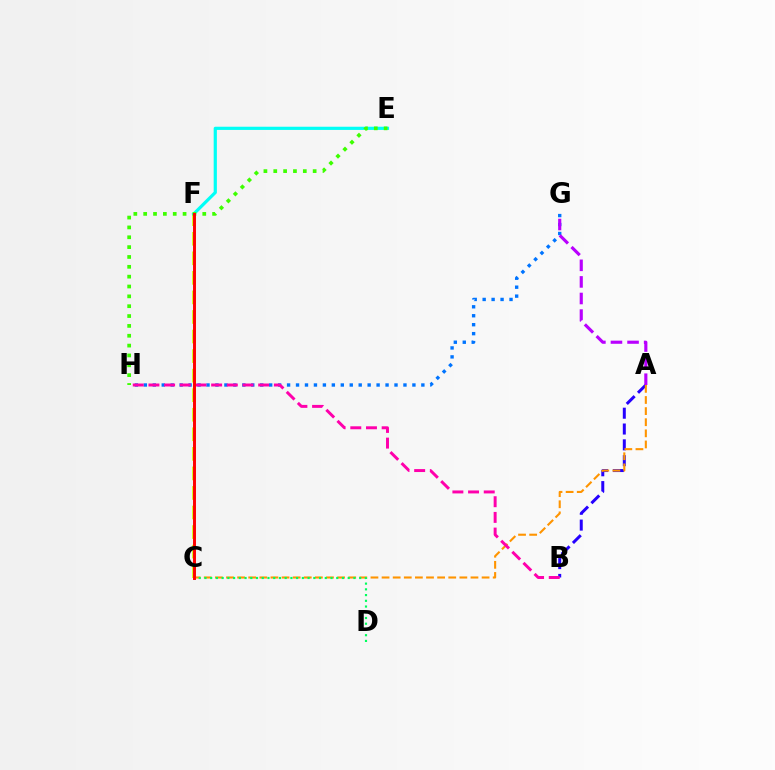{('A', 'B'): [{'color': '#2500ff', 'line_style': 'dashed', 'thickness': 2.15}], ('A', 'C'): [{'color': '#ff9400', 'line_style': 'dashed', 'thickness': 1.51}], ('C', 'D'): [{'color': '#00ff5c', 'line_style': 'dotted', 'thickness': 1.56}], ('G', 'H'): [{'color': '#0074ff', 'line_style': 'dotted', 'thickness': 2.43}], ('B', 'H'): [{'color': '#ff00ac', 'line_style': 'dashed', 'thickness': 2.13}], ('C', 'F'): [{'color': '#d1ff00', 'line_style': 'dashed', 'thickness': 2.66}, {'color': '#ff0000', 'line_style': 'solid', 'thickness': 2.12}], ('A', 'G'): [{'color': '#b900ff', 'line_style': 'dashed', 'thickness': 2.25}], ('E', 'F'): [{'color': '#00fff6', 'line_style': 'solid', 'thickness': 2.3}], ('E', 'H'): [{'color': '#3dff00', 'line_style': 'dotted', 'thickness': 2.68}]}